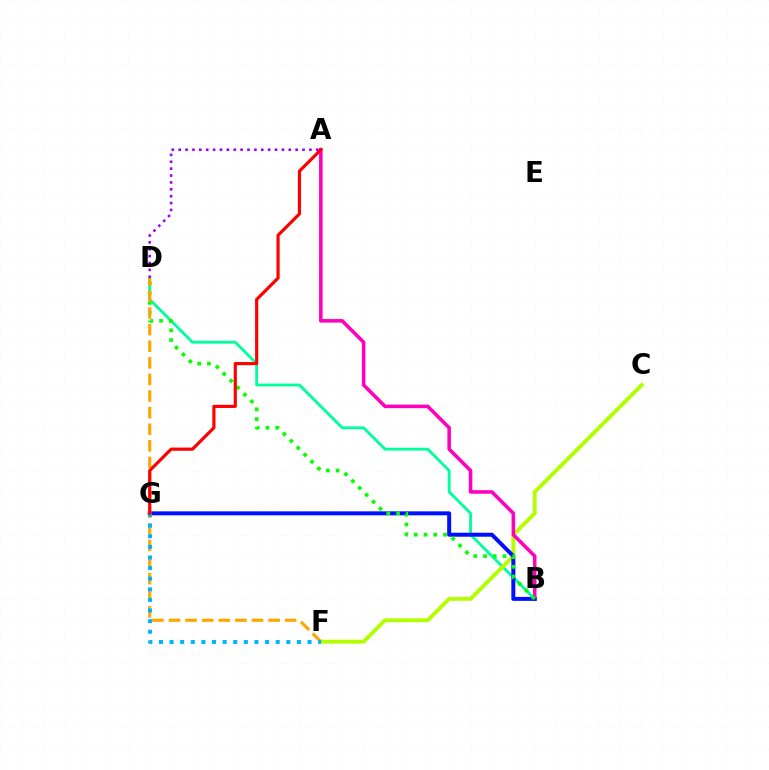{('B', 'D'): [{'color': '#00ff9d', 'line_style': 'solid', 'thickness': 2.04}, {'color': '#08ff00', 'line_style': 'dotted', 'thickness': 2.65}], ('C', 'F'): [{'color': '#b3ff00', 'line_style': 'solid', 'thickness': 2.79}], ('A', 'B'): [{'color': '#ff00bd', 'line_style': 'solid', 'thickness': 2.56}], ('B', 'G'): [{'color': '#0010ff', 'line_style': 'solid', 'thickness': 2.87}], ('A', 'D'): [{'color': '#9b00ff', 'line_style': 'dotted', 'thickness': 1.87}], ('D', 'F'): [{'color': '#ffa500', 'line_style': 'dashed', 'thickness': 2.26}], ('F', 'G'): [{'color': '#00b5ff', 'line_style': 'dotted', 'thickness': 2.88}], ('A', 'G'): [{'color': '#ff0000', 'line_style': 'solid', 'thickness': 2.29}]}